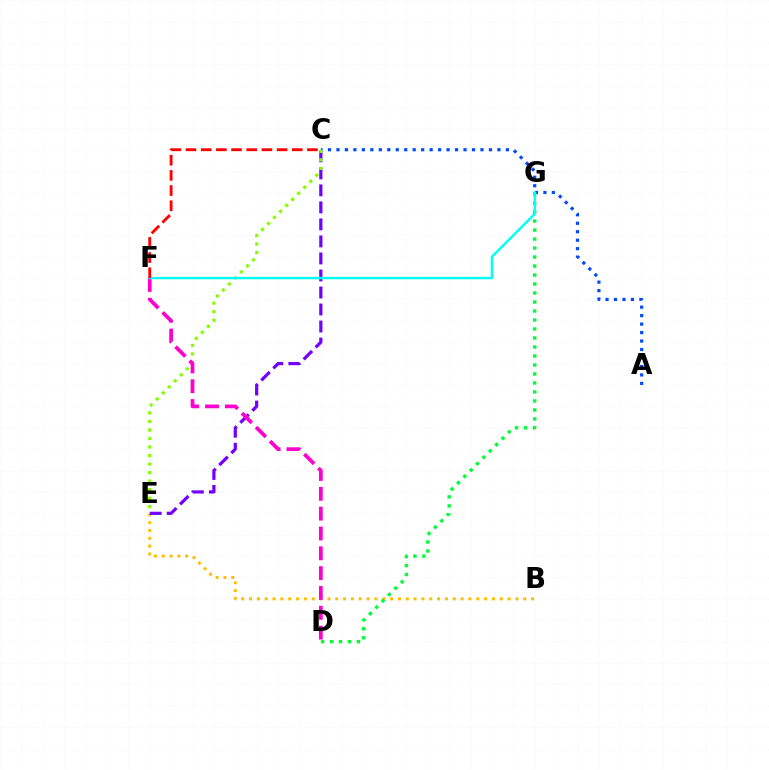{('B', 'E'): [{'color': '#ffbd00', 'line_style': 'dotted', 'thickness': 2.13}], ('A', 'C'): [{'color': '#004bff', 'line_style': 'dotted', 'thickness': 2.3}], ('D', 'G'): [{'color': '#00ff39', 'line_style': 'dotted', 'thickness': 2.44}], ('C', 'E'): [{'color': '#7200ff', 'line_style': 'dashed', 'thickness': 2.31}, {'color': '#84ff00', 'line_style': 'dotted', 'thickness': 2.32}], ('D', 'F'): [{'color': '#ff00cf', 'line_style': 'dashed', 'thickness': 2.69}], ('F', 'G'): [{'color': '#00fff6', 'line_style': 'solid', 'thickness': 1.74}], ('C', 'F'): [{'color': '#ff0000', 'line_style': 'dashed', 'thickness': 2.06}]}